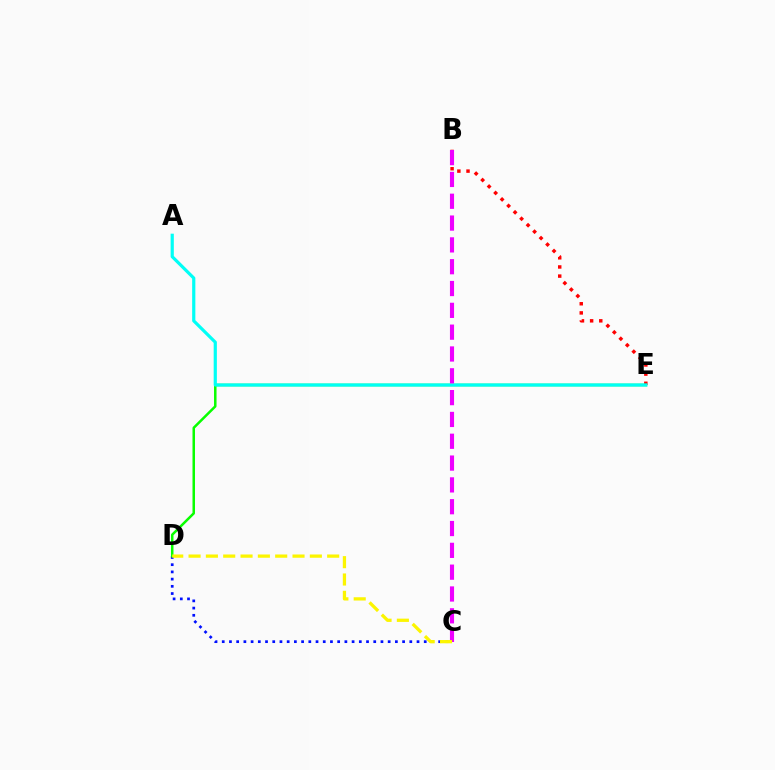{('C', 'D'): [{'color': '#0010ff', 'line_style': 'dotted', 'thickness': 1.96}, {'color': '#fcf500', 'line_style': 'dashed', 'thickness': 2.35}], ('B', 'E'): [{'color': '#ff0000', 'line_style': 'dotted', 'thickness': 2.49}], ('D', 'E'): [{'color': '#08ff00', 'line_style': 'solid', 'thickness': 1.81}], ('A', 'E'): [{'color': '#00fff6', 'line_style': 'solid', 'thickness': 2.29}], ('B', 'C'): [{'color': '#ee00ff', 'line_style': 'dashed', 'thickness': 2.96}]}